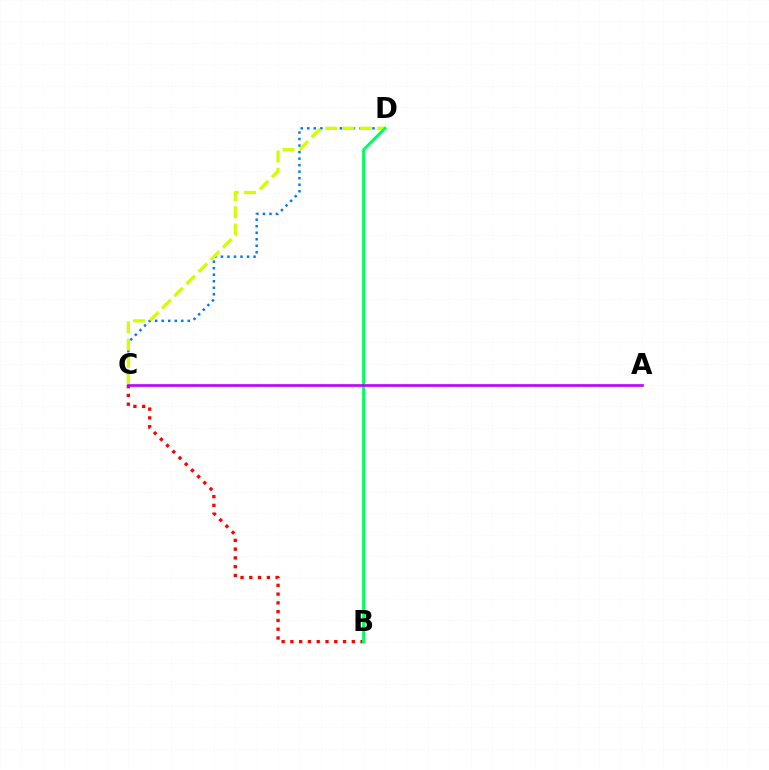{('C', 'D'): [{'color': '#0074ff', 'line_style': 'dotted', 'thickness': 1.77}, {'color': '#d1ff00', 'line_style': 'dashed', 'thickness': 2.34}], ('B', 'C'): [{'color': '#ff0000', 'line_style': 'dotted', 'thickness': 2.38}], ('B', 'D'): [{'color': '#00ff5c', 'line_style': 'solid', 'thickness': 2.13}], ('A', 'C'): [{'color': '#b900ff', 'line_style': 'solid', 'thickness': 1.89}]}